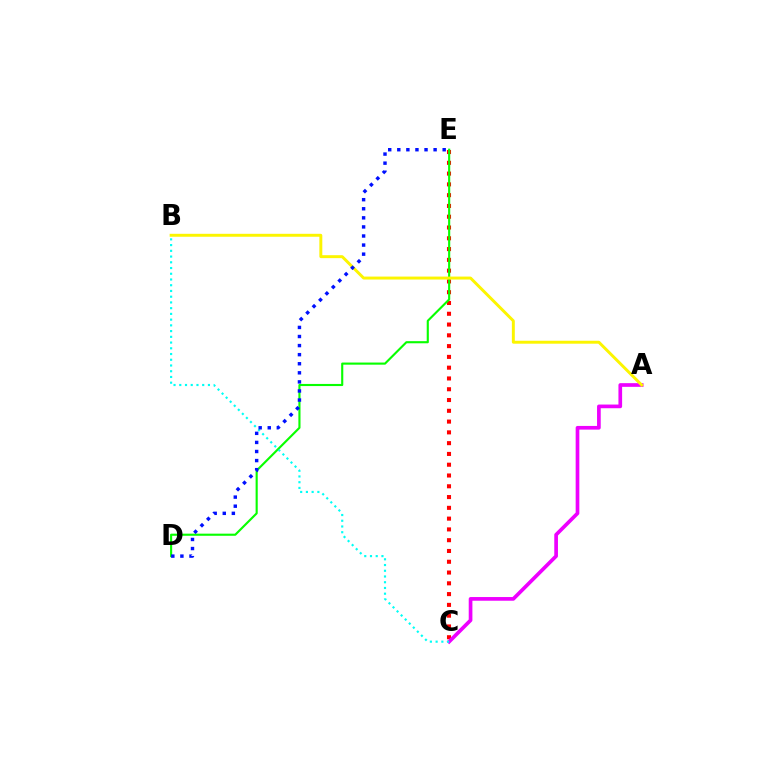{('C', 'E'): [{'color': '#ff0000', 'line_style': 'dotted', 'thickness': 2.93}], ('D', 'E'): [{'color': '#08ff00', 'line_style': 'solid', 'thickness': 1.53}, {'color': '#0010ff', 'line_style': 'dotted', 'thickness': 2.47}], ('A', 'C'): [{'color': '#ee00ff', 'line_style': 'solid', 'thickness': 2.65}], ('A', 'B'): [{'color': '#fcf500', 'line_style': 'solid', 'thickness': 2.12}], ('B', 'C'): [{'color': '#00fff6', 'line_style': 'dotted', 'thickness': 1.56}]}